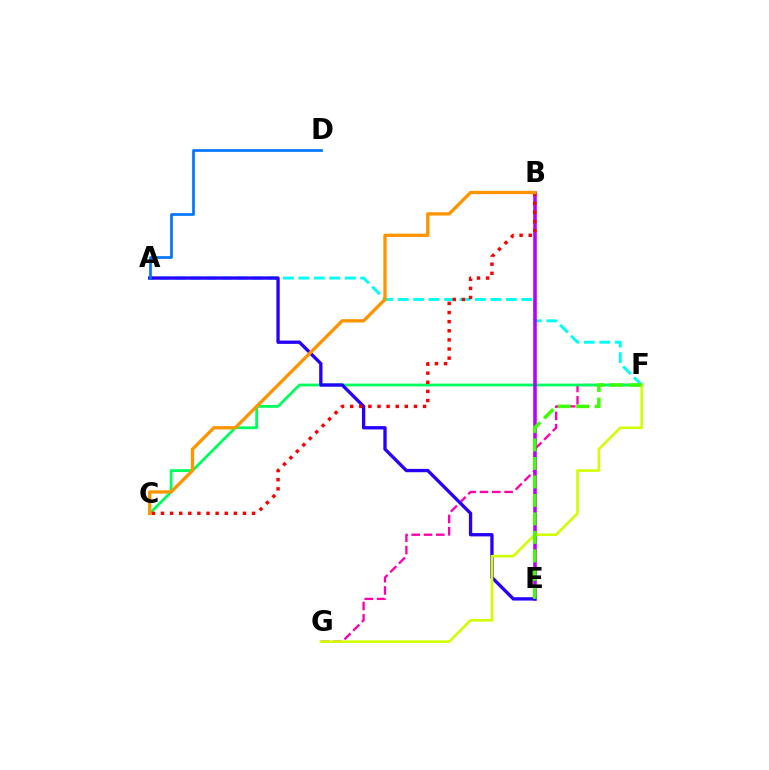{('F', 'G'): [{'color': '#ff00ac', 'line_style': 'dashed', 'thickness': 1.67}, {'color': '#d1ff00', 'line_style': 'solid', 'thickness': 1.86}], ('A', 'F'): [{'color': '#00fff6', 'line_style': 'dashed', 'thickness': 2.1}], ('C', 'F'): [{'color': '#00ff5c', 'line_style': 'solid', 'thickness': 2.01}], ('B', 'E'): [{'color': '#b900ff', 'line_style': 'solid', 'thickness': 2.55}], ('A', 'E'): [{'color': '#2500ff', 'line_style': 'solid', 'thickness': 2.39}], ('A', 'D'): [{'color': '#0074ff', 'line_style': 'solid', 'thickness': 1.92}], ('B', 'C'): [{'color': '#ff0000', 'line_style': 'dotted', 'thickness': 2.48}, {'color': '#ff9400', 'line_style': 'solid', 'thickness': 2.38}], ('E', 'F'): [{'color': '#3dff00', 'line_style': 'dashed', 'thickness': 2.51}]}